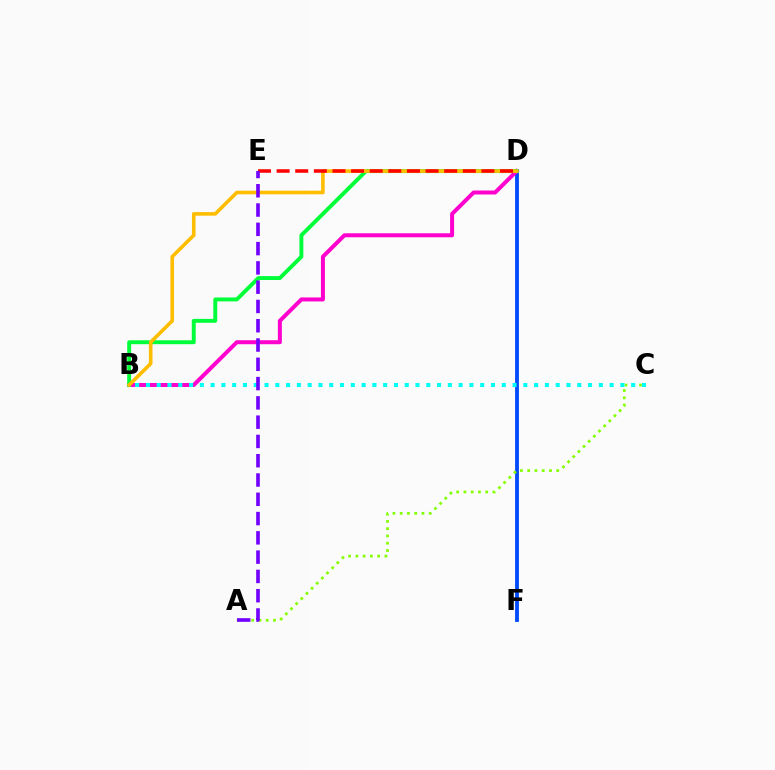{('D', 'F'): [{'color': '#004bff', 'line_style': 'solid', 'thickness': 2.75}], ('B', 'D'): [{'color': '#ff00cf', 'line_style': 'solid', 'thickness': 2.88}, {'color': '#00ff39', 'line_style': 'solid', 'thickness': 2.82}, {'color': '#ffbd00', 'line_style': 'solid', 'thickness': 2.59}], ('A', 'C'): [{'color': '#84ff00', 'line_style': 'dotted', 'thickness': 1.97}], ('D', 'E'): [{'color': '#ff0000', 'line_style': 'dashed', 'thickness': 2.53}], ('B', 'C'): [{'color': '#00fff6', 'line_style': 'dotted', 'thickness': 2.93}], ('A', 'E'): [{'color': '#7200ff', 'line_style': 'dashed', 'thickness': 2.62}]}